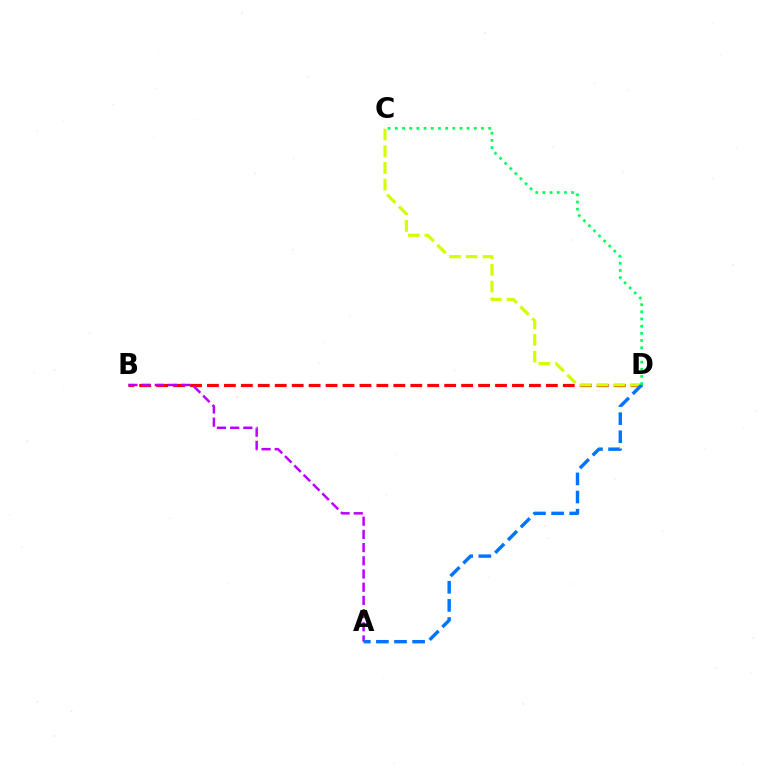{('B', 'D'): [{'color': '#ff0000', 'line_style': 'dashed', 'thickness': 2.3}], ('C', 'D'): [{'color': '#d1ff00', 'line_style': 'dashed', 'thickness': 2.27}, {'color': '#00ff5c', 'line_style': 'dotted', 'thickness': 1.95}], ('A', 'B'): [{'color': '#b900ff', 'line_style': 'dashed', 'thickness': 1.79}], ('A', 'D'): [{'color': '#0074ff', 'line_style': 'dashed', 'thickness': 2.46}]}